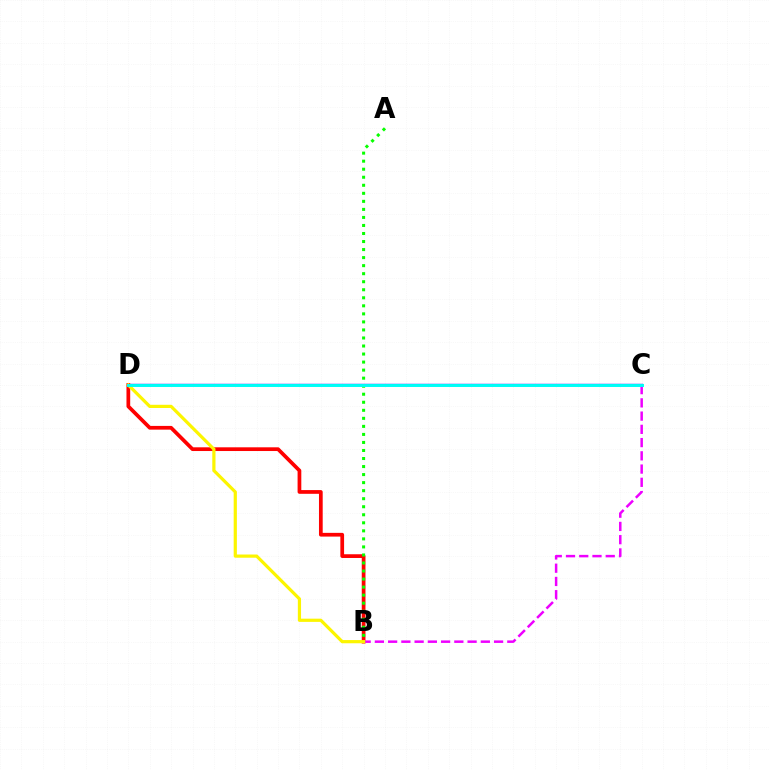{('C', 'D'): [{'color': '#0010ff', 'line_style': 'solid', 'thickness': 1.71}, {'color': '#00fff6', 'line_style': 'solid', 'thickness': 2.12}], ('B', 'D'): [{'color': '#ff0000', 'line_style': 'solid', 'thickness': 2.68}, {'color': '#fcf500', 'line_style': 'solid', 'thickness': 2.31}], ('A', 'B'): [{'color': '#08ff00', 'line_style': 'dotted', 'thickness': 2.18}], ('B', 'C'): [{'color': '#ee00ff', 'line_style': 'dashed', 'thickness': 1.8}]}